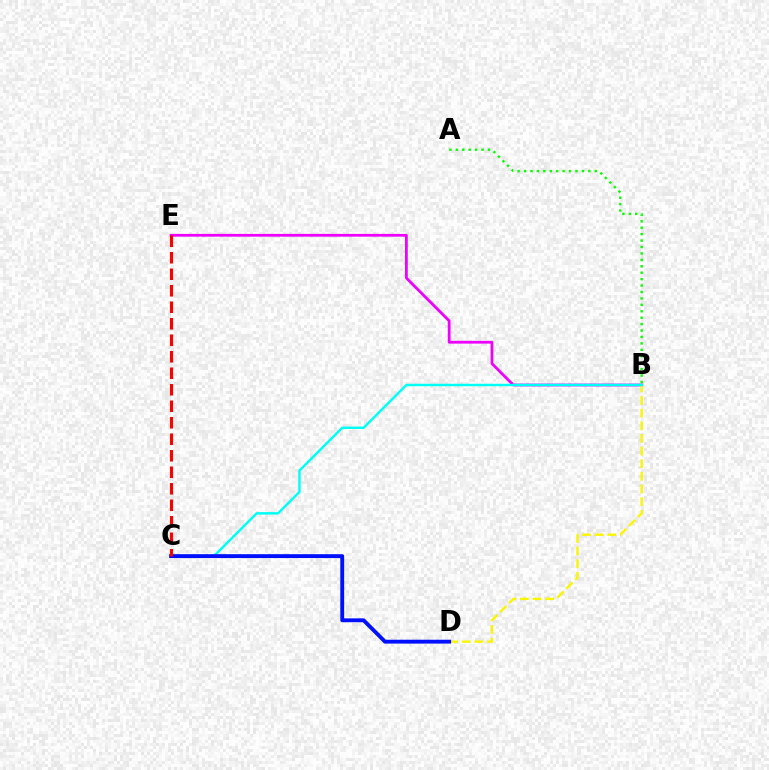{('B', 'E'): [{'color': '#ee00ff', 'line_style': 'solid', 'thickness': 2.0}], ('B', 'D'): [{'color': '#fcf500', 'line_style': 'dashed', 'thickness': 1.72}], ('B', 'C'): [{'color': '#00fff6', 'line_style': 'solid', 'thickness': 1.76}], ('C', 'D'): [{'color': '#0010ff', 'line_style': 'solid', 'thickness': 2.79}], ('A', 'B'): [{'color': '#08ff00', 'line_style': 'dotted', 'thickness': 1.75}], ('C', 'E'): [{'color': '#ff0000', 'line_style': 'dashed', 'thickness': 2.24}]}